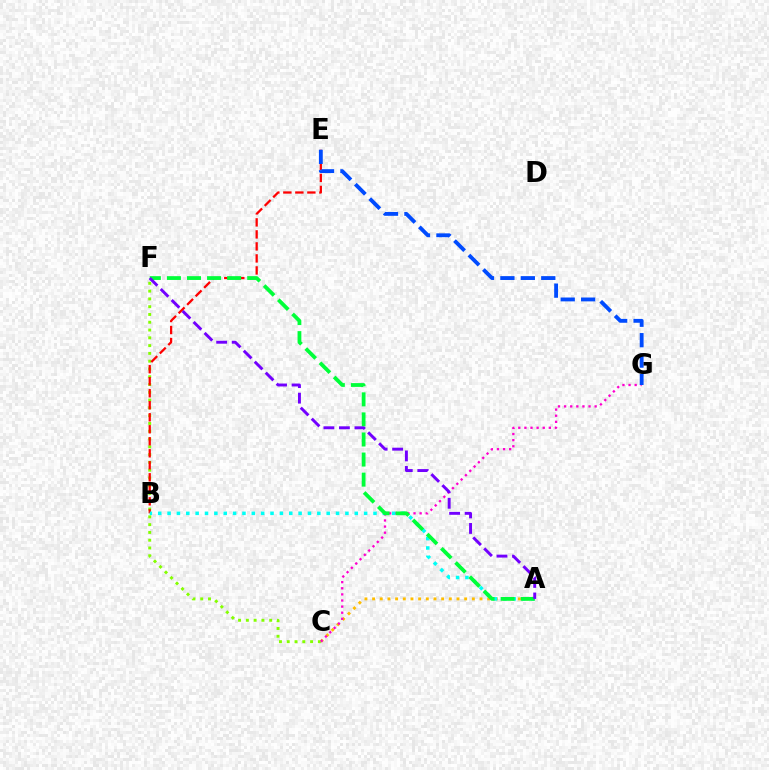{('A', 'C'): [{'color': '#ffbd00', 'line_style': 'dotted', 'thickness': 2.08}], ('C', 'F'): [{'color': '#84ff00', 'line_style': 'dotted', 'thickness': 2.11}], ('B', 'E'): [{'color': '#ff0000', 'line_style': 'dashed', 'thickness': 1.63}], ('C', 'G'): [{'color': '#ff00cf', 'line_style': 'dotted', 'thickness': 1.66}], ('A', 'B'): [{'color': '#00fff6', 'line_style': 'dotted', 'thickness': 2.54}], ('A', 'F'): [{'color': '#00ff39', 'line_style': 'dashed', 'thickness': 2.73}, {'color': '#7200ff', 'line_style': 'dashed', 'thickness': 2.11}], ('E', 'G'): [{'color': '#004bff', 'line_style': 'dashed', 'thickness': 2.78}]}